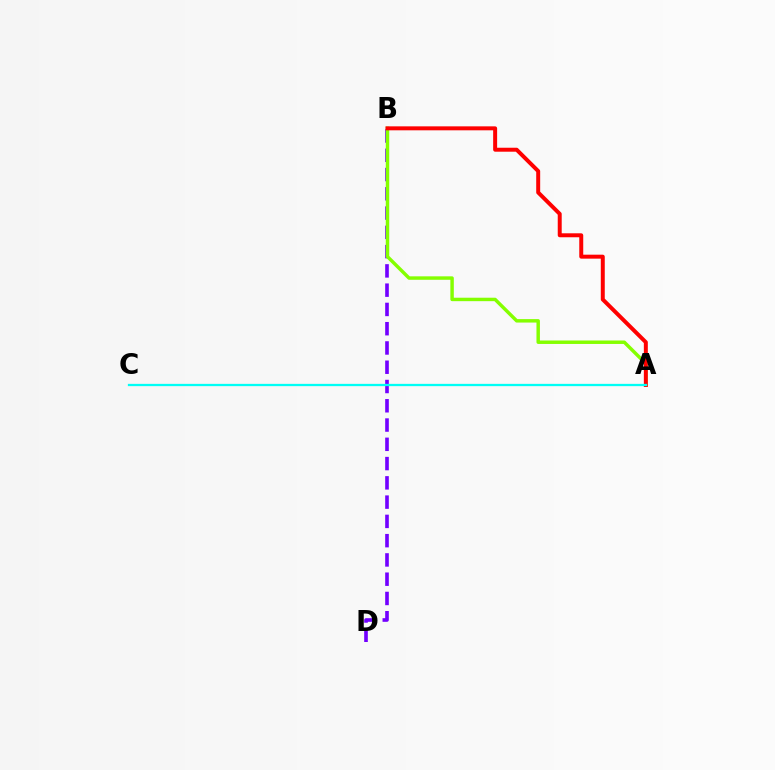{('B', 'D'): [{'color': '#7200ff', 'line_style': 'dashed', 'thickness': 2.62}], ('A', 'B'): [{'color': '#84ff00', 'line_style': 'solid', 'thickness': 2.48}, {'color': '#ff0000', 'line_style': 'solid', 'thickness': 2.86}], ('A', 'C'): [{'color': '#00fff6', 'line_style': 'solid', 'thickness': 1.64}]}